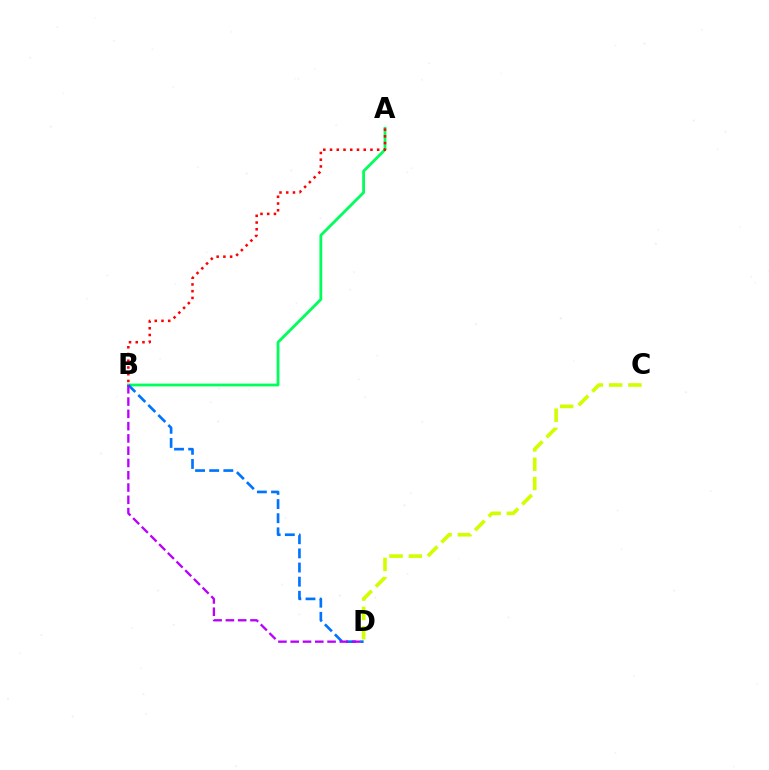{('A', 'B'): [{'color': '#00ff5c', 'line_style': 'solid', 'thickness': 2.02}, {'color': '#ff0000', 'line_style': 'dotted', 'thickness': 1.83}], ('B', 'D'): [{'color': '#0074ff', 'line_style': 'dashed', 'thickness': 1.92}, {'color': '#b900ff', 'line_style': 'dashed', 'thickness': 1.67}], ('C', 'D'): [{'color': '#d1ff00', 'line_style': 'dashed', 'thickness': 2.62}]}